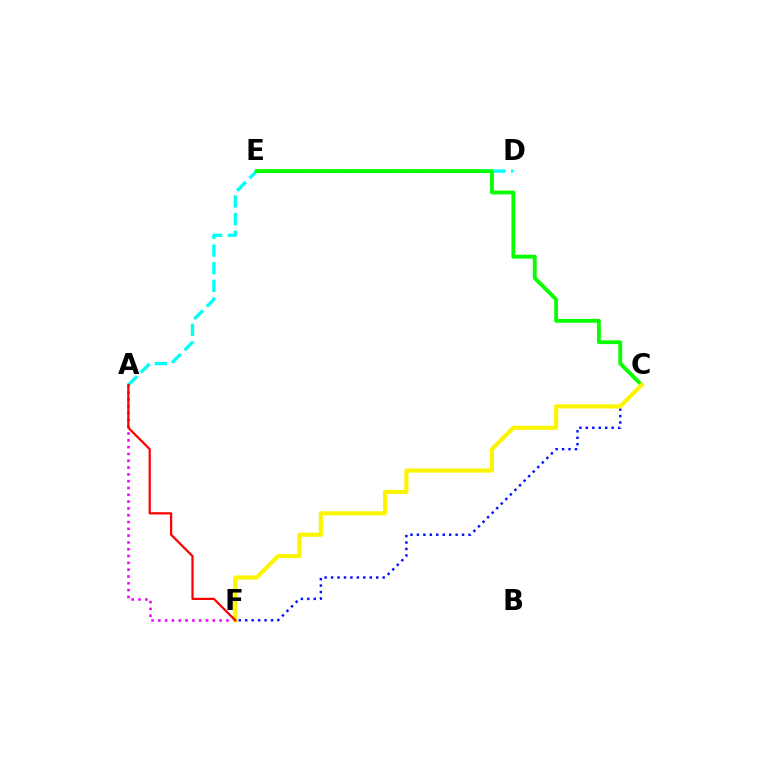{('A', 'D'): [{'color': '#00fff6', 'line_style': 'dashed', 'thickness': 2.39}], ('A', 'F'): [{'color': '#ee00ff', 'line_style': 'dotted', 'thickness': 1.85}, {'color': '#ff0000', 'line_style': 'solid', 'thickness': 1.6}], ('C', 'F'): [{'color': '#0010ff', 'line_style': 'dotted', 'thickness': 1.75}, {'color': '#fcf500', 'line_style': 'solid', 'thickness': 2.97}], ('C', 'E'): [{'color': '#08ff00', 'line_style': 'solid', 'thickness': 2.75}]}